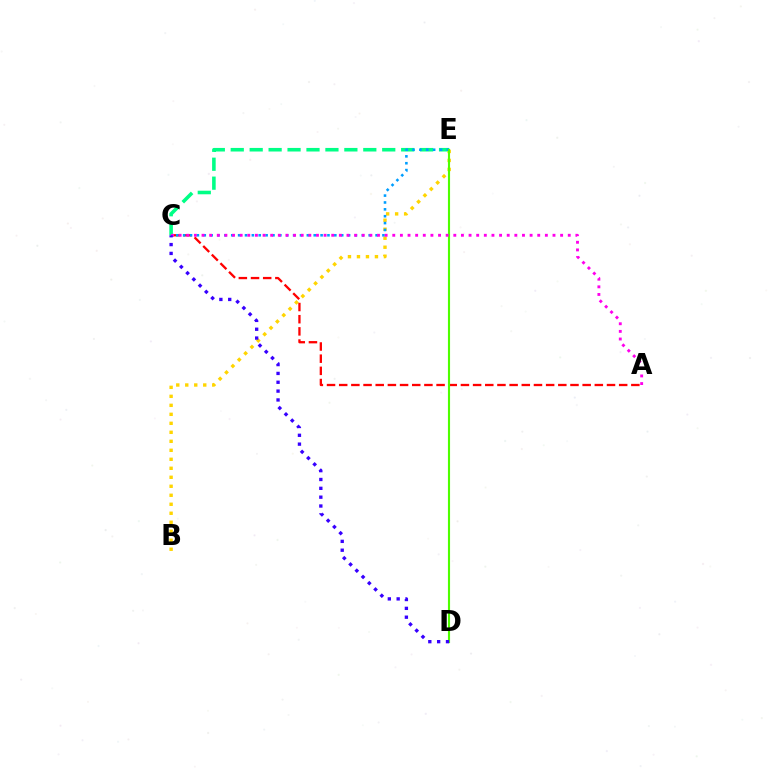{('C', 'E'): [{'color': '#00ff86', 'line_style': 'dashed', 'thickness': 2.57}, {'color': '#009eff', 'line_style': 'dotted', 'thickness': 1.87}], ('B', 'E'): [{'color': '#ffd500', 'line_style': 'dotted', 'thickness': 2.44}], ('A', 'C'): [{'color': '#ff0000', 'line_style': 'dashed', 'thickness': 1.65}, {'color': '#ff00ed', 'line_style': 'dotted', 'thickness': 2.07}], ('D', 'E'): [{'color': '#4fff00', 'line_style': 'solid', 'thickness': 1.53}], ('C', 'D'): [{'color': '#3700ff', 'line_style': 'dotted', 'thickness': 2.4}]}